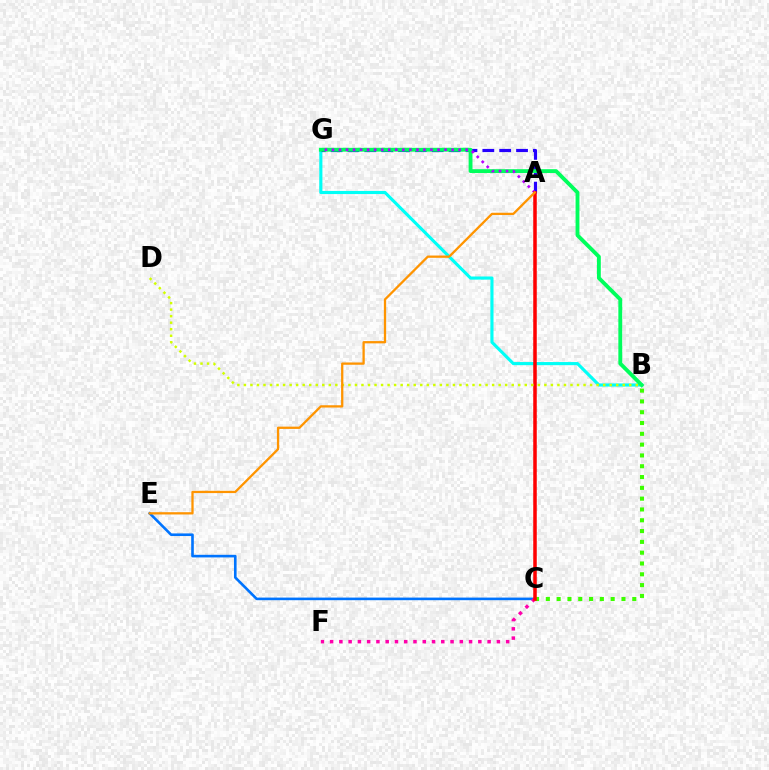{('B', 'G'): [{'color': '#00fff6', 'line_style': 'solid', 'thickness': 2.25}, {'color': '#00ff5c', 'line_style': 'solid', 'thickness': 2.77}], ('C', 'E'): [{'color': '#0074ff', 'line_style': 'solid', 'thickness': 1.88}], ('A', 'G'): [{'color': '#2500ff', 'line_style': 'dashed', 'thickness': 2.29}, {'color': '#b900ff', 'line_style': 'dotted', 'thickness': 1.91}], ('C', 'F'): [{'color': '#ff00ac', 'line_style': 'dotted', 'thickness': 2.52}], ('B', 'C'): [{'color': '#3dff00', 'line_style': 'dotted', 'thickness': 2.94}], ('A', 'C'): [{'color': '#ff0000', 'line_style': 'solid', 'thickness': 2.54}], ('B', 'D'): [{'color': '#d1ff00', 'line_style': 'dotted', 'thickness': 1.77}], ('A', 'E'): [{'color': '#ff9400', 'line_style': 'solid', 'thickness': 1.64}]}